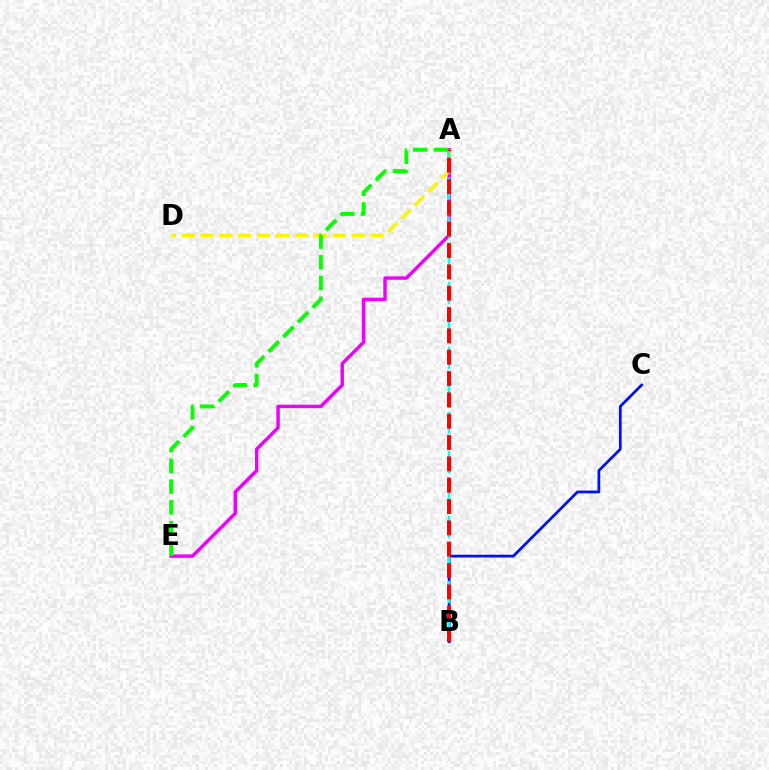{('A', 'E'): [{'color': '#ee00ff', 'line_style': 'solid', 'thickness': 2.47}, {'color': '#08ff00', 'line_style': 'dashed', 'thickness': 2.82}], ('B', 'C'): [{'color': '#0010ff', 'line_style': 'solid', 'thickness': 1.98}], ('A', 'D'): [{'color': '#fcf500', 'line_style': 'dashed', 'thickness': 2.57}], ('A', 'B'): [{'color': '#00fff6', 'line_style': 'dashed', 'thickness': 1.77}, {'color': '#ff0000', 'line_style': 'dashed', 'thickness': 2.9}]}